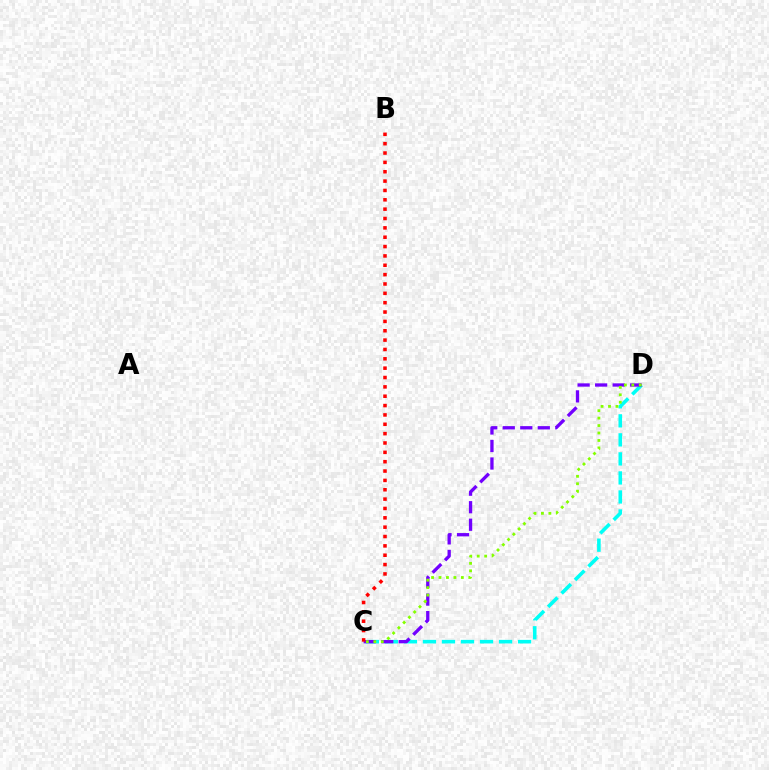{('C', 'D'): [{'color': '#00fff6', 'line_style': 'dashed', 'thickness': 2.58}, {'color': '#7200ff', 'line_style': 'dashed', 'thickness': 2.38}, {'color': '#84ff00', 'line_style': 'dotted', 'thickness': 2.02}], ('B', 'C'): [{'color': '#ff0000', 'line_style': 'dotted', 'thickness': 2.54}]}